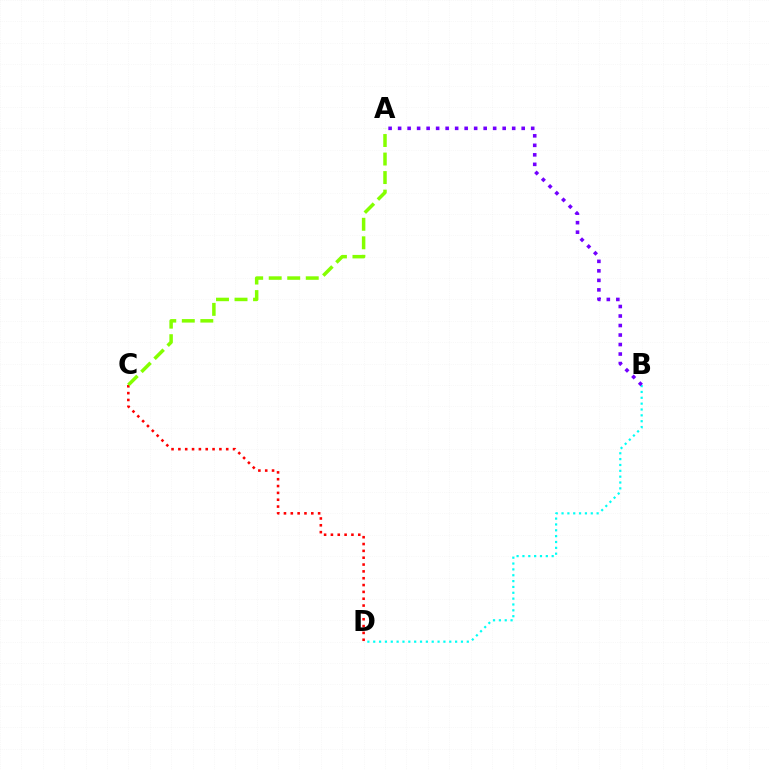{('B', 'D'): [{'color': '#00fff6', 'line_style': 'dotted', 'thickness': 1.59}], ('C', 'D'): [{'color': '#ff0000', 'line_style': 'dotted', 'thickness': 1.86}], ('A', 'C'): [{'color': '#84ff00', 'line_style': 'dashed', 'thickness': 2.52}], ('A', 'B'): [{'color': '#7200ff', 'line_style': 'dotted', 'thickness': 2.58}]}